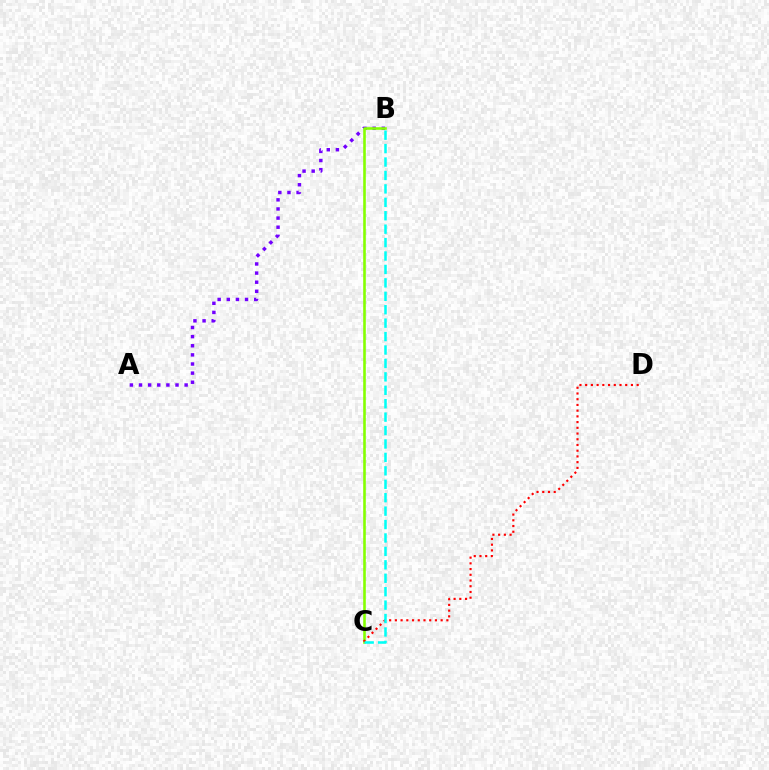{('A', 'B'): [{'color': '#7200ff', 'line_style': 'dotted', 'thickness': 2.48}], ('B', 'C'): [{'color': '#84ff00', 'line_style': 'solid', 'thickness': 1.87}, {'color': '#00fff6', 'line_style': 'dashed', 'thickness': 1.82}], ('C', 'D'): [{'color': '#ff0000', 'line_style': 'dotted', 'thickness': 1.55}]}